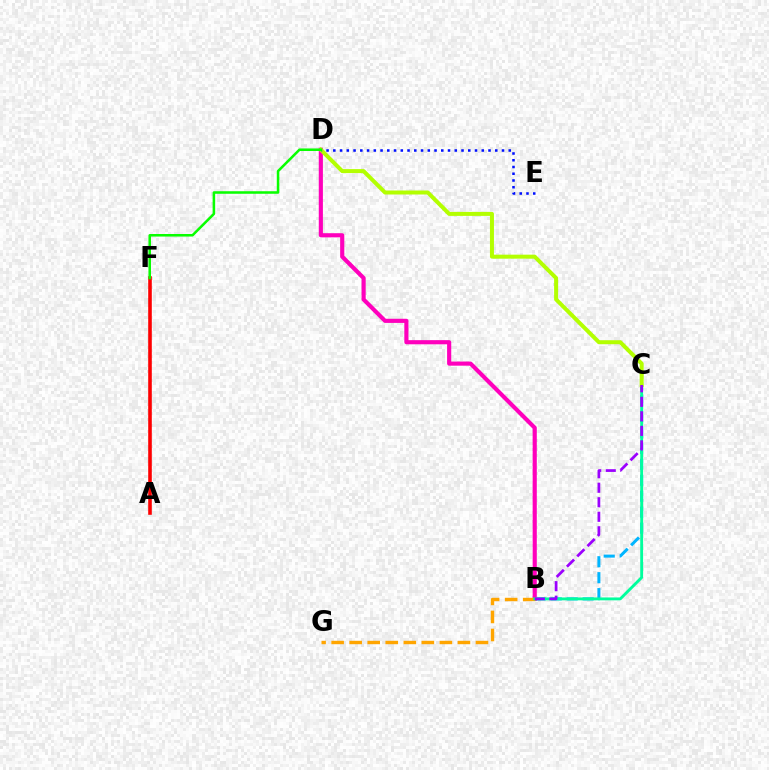{('B', 'C'): [{'color': '#00b5ff', 'line_style': 'dashed', 'thickness': 2.17}, {'color': '#00ff9d', 'line_style': 'solid', 'thickness': 2.07}, {'color': '#9b00ff', 'line_style': 'dashed', 'thickness': 1.97}], ('A', 'F'): [{'color': '#ff0000', 'line_style': 'solid', 'thickness': 2.59}], ('B', 'D'): [{'color': '#ff00bd', 'line_style': 'solid', 'thickness': 2.98}], ('B', 'G'): [{'color': '#ffa500', 'line_style': 'dashed', 'thickness': 2.45}], ('C', 'D'): [{'color': '#b3ff00', 'line_style': 'solid', 'thickness': 2.88}], ('D', 'E'): [{'color': '#0010ff', 'line_style': 'dotted', 'thickness': 1.83}], ('D', 'F'): [{'color': '#08ff00', 'line_style': 'solid', 'thickness': 1.83}]}